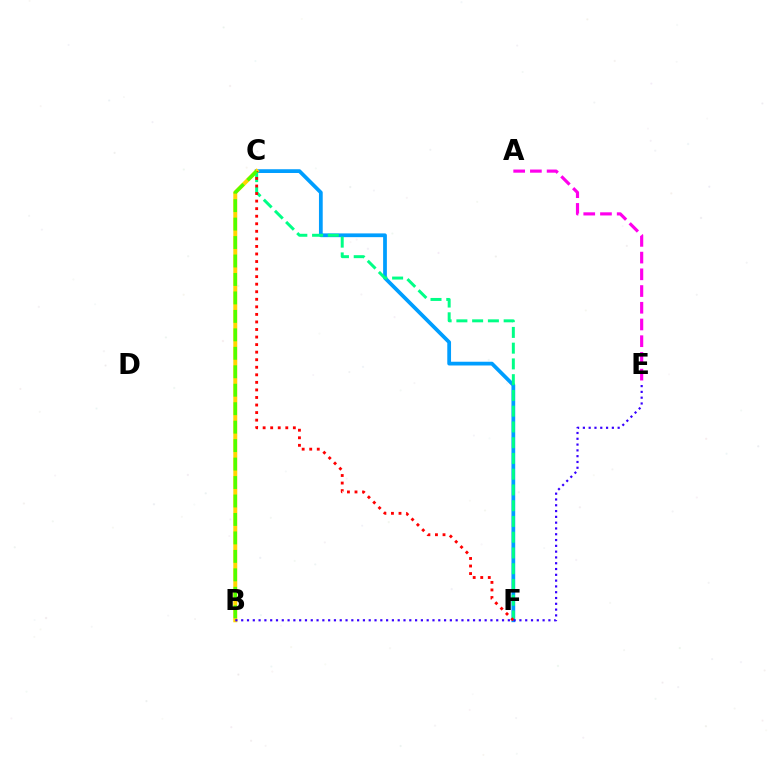{('C', 'F'): [{'color': '#009eff', 'line_style': 'solid', 'thickness': 2.7}, {'color': '#00ff86', 'line_style': 'dashed', 'thickness': 2.14}, {'color': '#ff0000', 'line_style': 'dotted', 'thickness': 2.05}], ('B', 'C'): [{'color': '#ffd500', 'line_style': 'solid', 'thickness': 2.86}, {'color': '#4fff00', 'line_style': 'dashed', 'thickness': 2.51}], ('B', 'E'): [{'color': '#3700ff', 'line_style': 'dotted', 'thickness': 1.57}], ('A', 'E'): [{'color': '#ff00ed', 'line_style': 'dashed', 'thickness': 2.27}]}